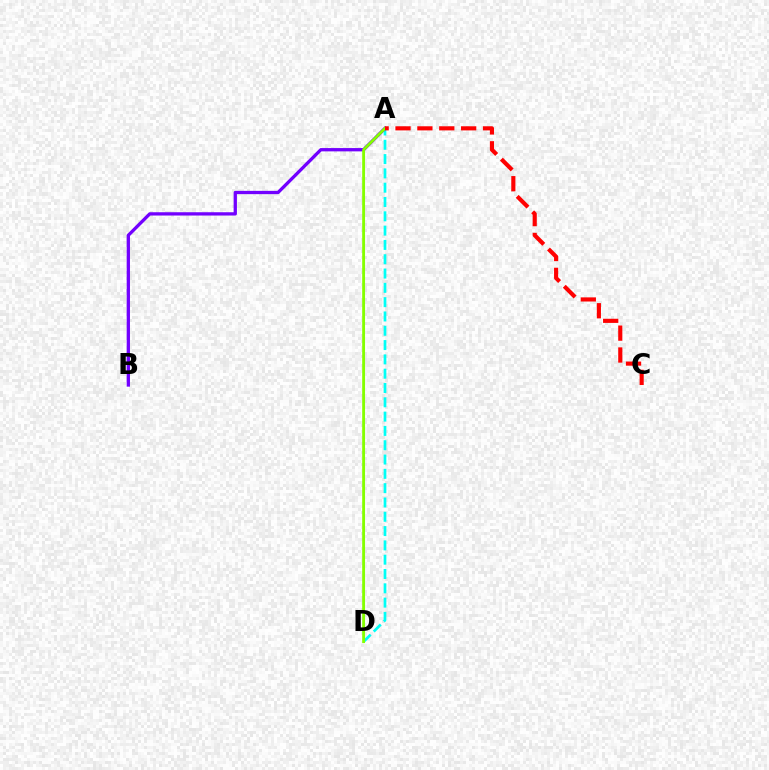{('A', 'D'): [{'color': '#00fff6', 'line_style': 'dashed', 'thickness': 1.94}, {'color': '#84ff00', 'line_style': 'solid', 'thickness': 2.05}], ('A', 'B'): [{'color': '#7200ff', 'line_style': 'solid', 'thickness': 2.37}], ('A', 'C'): [{'color': '#ff0000', 'line_style': 'dashed', 'thickness': 2.97}]}